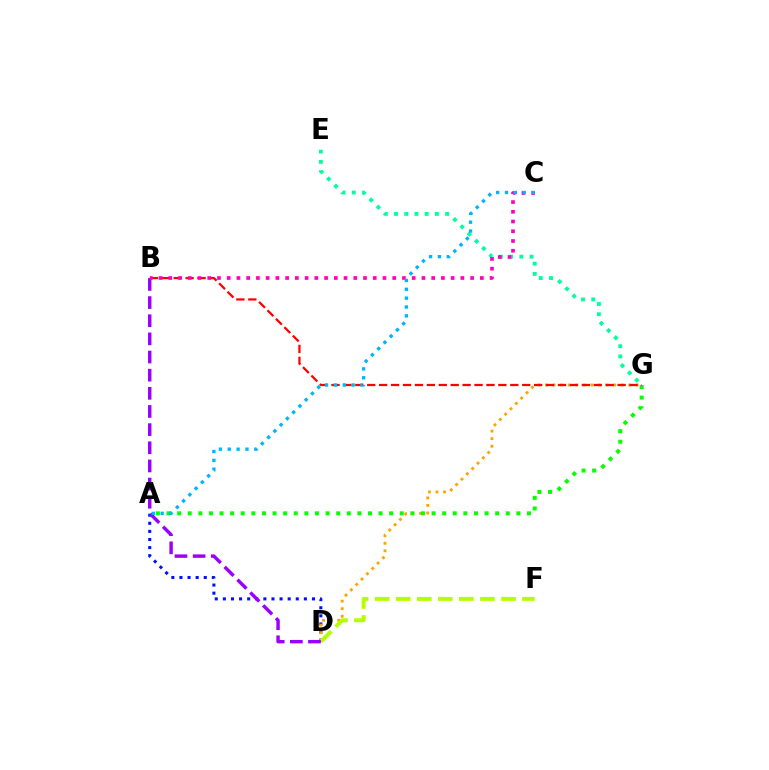{('A', 'D'): [{'color': '#0010ff', 'line_style': 'dotted', 'thickness': 2.2}], ('D', 'G'): [{'color': '#ffa500', 'line_style': 'dotted', 'thickness': 2.05}], ('E', 'G'): [{'color': '#00ff9d', 'line_style': 'dotted', 'thickness': 2.78}], ('A', 'G'): [{'color': '#08ff00', 'line_style': 'dotted', 'thickness': 2.88}], ('B', 'G'): [{'color': '#ff0000', 'line_style': 'dashed', 'thickness': 1.62}], ('D', 'F'): [{'color': '#b3ff00', 'line_style': 'dashed', 'thickness': 2.86}], ('B', 'D'): [{'color': '#9b00ff', 'line_style': 'dashed', 'thickness': 2.47}], ('B', 'C'): [{'color': '#ff00bd', 'line_style': 'dotted', 'thickness': 2.65}], ('A', 'C'): [{'color': '#00b5ff', 'line_style': 'dotted', 'thickness': 2.4}]}